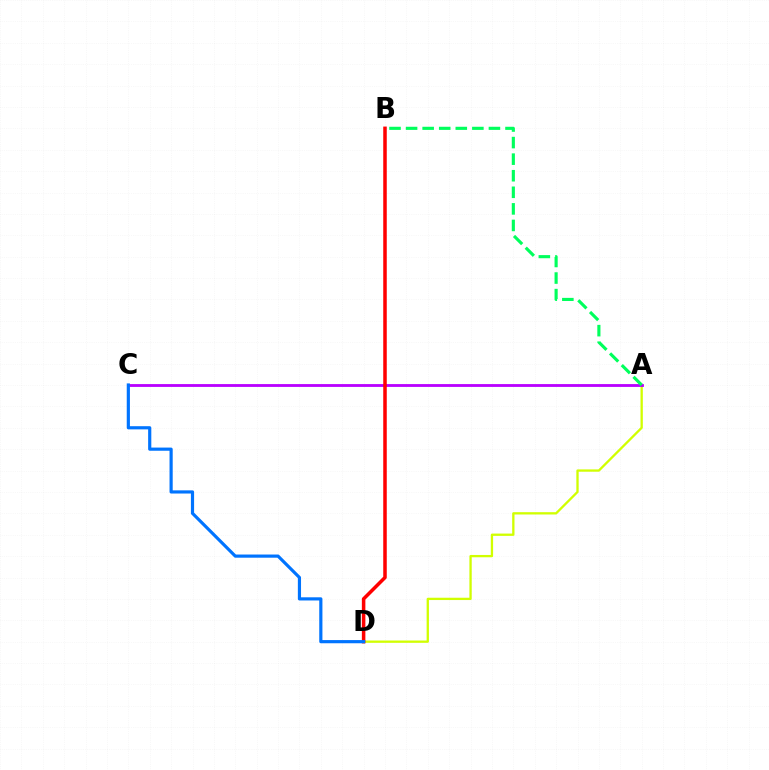{('A', 'D'): [{'color': '#d1ff00', 'line_style': 'solid', 'thickness': 1.66}], ('A', 'C'): [{'color': '#b900ff', 'line_style': 'solid', 'thickness': 2.04}], ('B', 'D'): [{'color': '#ff0000', 'line_style': 'solid', 'thickness': 2.54}], ('C', 'D'): [{'color': '#0074ff', 'line_style': 'solid', 'thickness': 2.29}], ('A', 'B'): [{'color': '#00ff5c', 'line_style': 'dashed', 'thickness': 2.25}]}